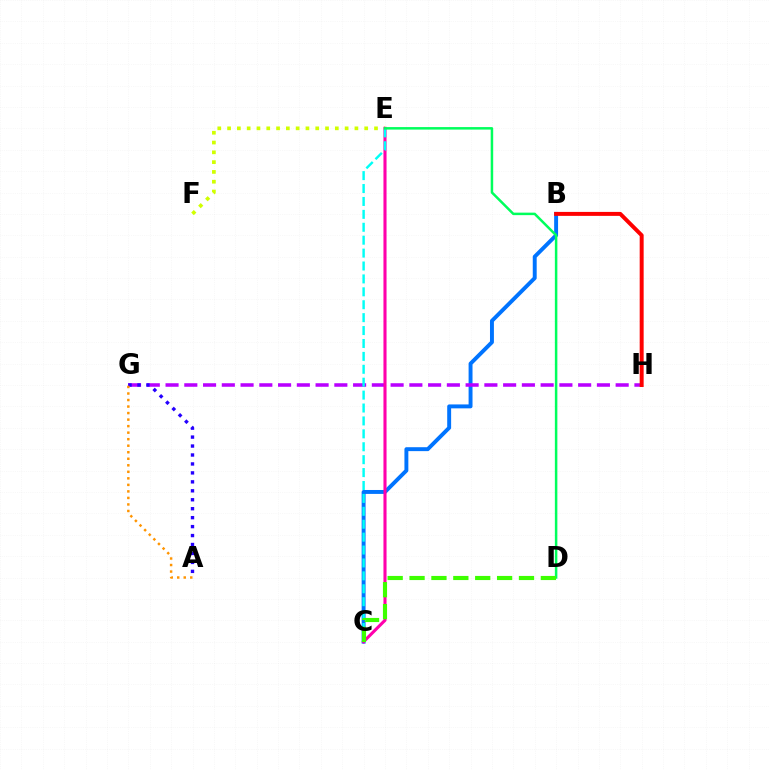{('B', 'C'): [{'color': '#0074ff', 'line_style': 'solid', 'thickness': 2.82}], ('G', 'H'): [{'color': '#b900ff', 'line_style': 'dashed', 'thickness': 2.55}], ('B', 'H'): [{'color': '#ff0000', 'line_style': 'solid', 'thickness': 2.86}], ('E', 'F'): [{'color': '#d1ff00', 'line_style': 'dotted', 'thickness': 2.66}], ('C', 'E'): [{'color': '#ff00ac', 'line_style': 'solid', 'thickness': 2.23}, {'color': '#00fff6', 'line_style': 'dashed', 'thickness': 1.75}], ('A', 'G'): [{'color': '#2500ff', 'line_style': 'dotted', 'thickness': 2.43}, {'color': '#ff9400', 'line_style': 'dotted', 'thickness': 1.77}], ('D', 'E'): [{'color': '#00ff5c', 'line_style': 'solid', 'thickness': 1.8}], ('C', 'D'): [{'color': '#3dff00', 'line_style': 'dashed', 'thickness': 2.97}]}